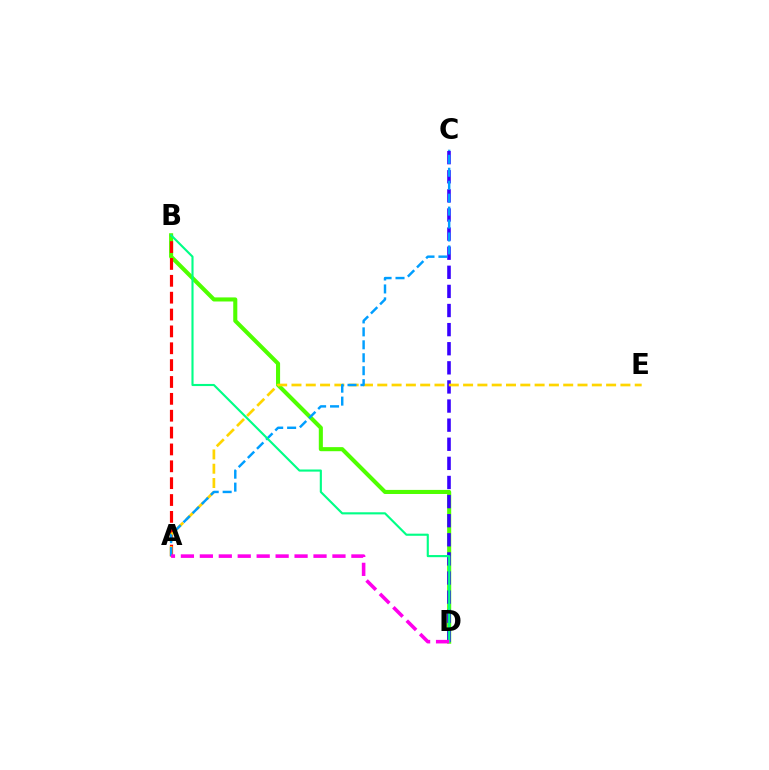{('B', 'D'): [{'color': '#4fff00', 'line_style': 'solid', 'thickness': 2.94}, {'color': '#00ff86', 'line_style': 'solid', 'thickness': 1.53}], ('C', 'D'): [{'color': '#3700ff', 'line_style': 'dashed', 'thickness': 2.6}], ('A', 'B'): [{'color': '#ff0000', 'line_style': 'dashed', 'thickness': 2.29}], ('A', 'E'): [{'color': '#ffd500', 'line_style': 'dashed', 'thickness': 1.94}], ('A', 'C'): [{'color': '#009eff', 'line_style': 'dashed', 'thickness': 1.76}], ('A', 'D'): [{'color': '#ff00ed', 'line_style': 'dashed', 'thickness': 2.57}]}